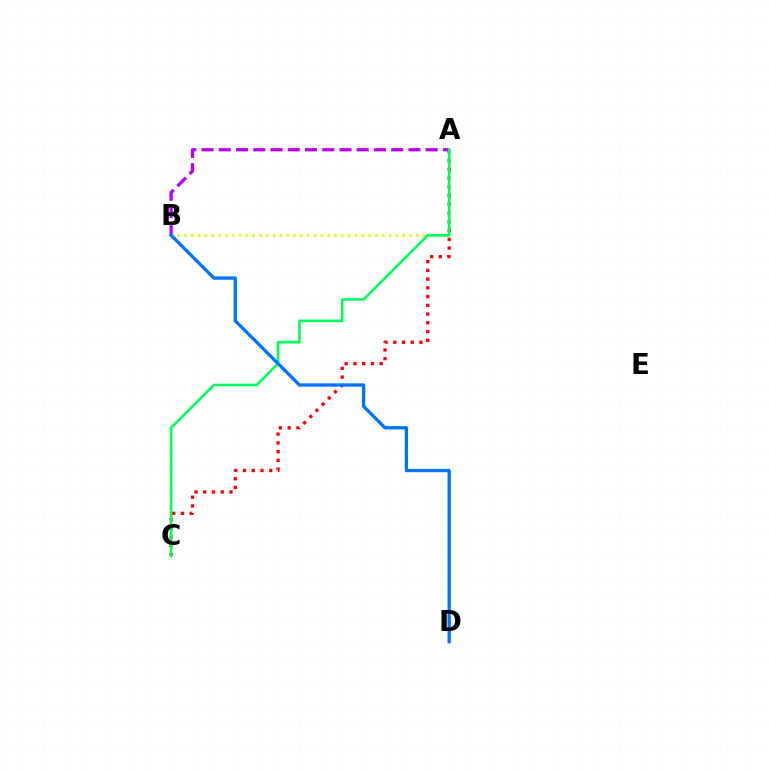{('A', 'C'): [{'color': '#ff0000', 'line_style': 'dotted', 'thickness': 2.37}, {'color': '#00ff5c', 'line_style': 'solid', 'thickness': 1.88}], ('A', 'B'): [{'color': '#b900ff', 'line_style': 'dashed', 'thickness': 2.34}, {'color': '#d1ff00', 'line_style': 'dotted', 'thickness': 1.85}], ('B', 'D'): [{'color': '#0074ff', 'line_style': 'solid', 'thickness': 2.38}]}